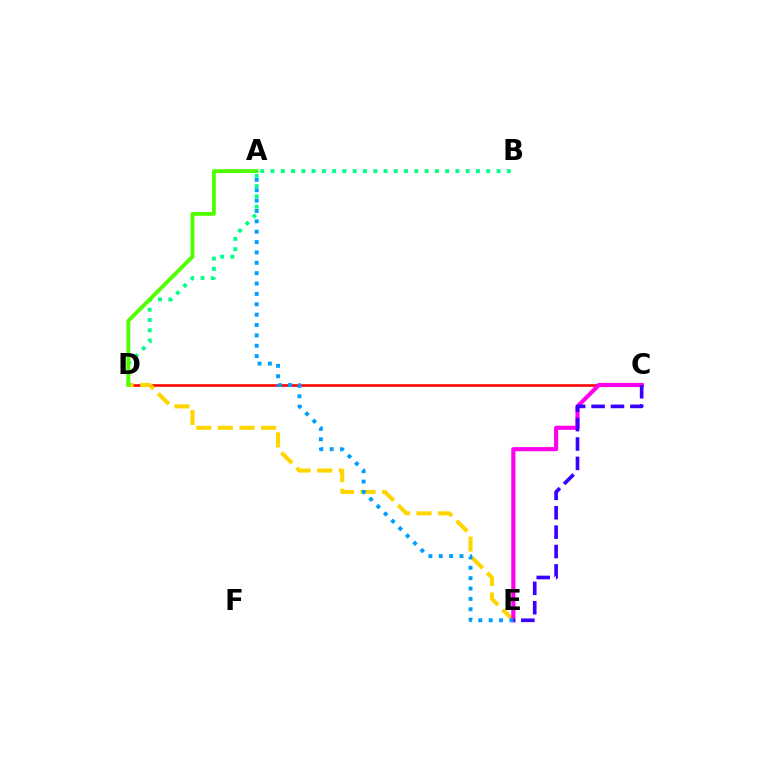{('C', 'D'): [{'color': '#ff0000', 'line_style': 'solid', 'thickness': 1.86}], ('D', 'E'): [{'color': '#ffd500', 'line_style': 'dashed', 'thickness': 2.93}], ('B', 'D'): [{'color': '#00ff86', 'line_style': 'dotted', 'thickness': 2.79}], ('C', 'E'): [{'color': '#ff00ed', 'line_style': 'solid', 'thickness': 2.97}, {'color': '#3700ff', 'line_style': 'dashed', 'thickness': 2.64}], ('A', 'D'): [{'color': '#4fff00', 'line_style': 'solid', 'thickness': 2.77}], ('A', 'E'): [{'color': '#009eff', 'line_style': 'dotted', 'thickness': 2.82}]}